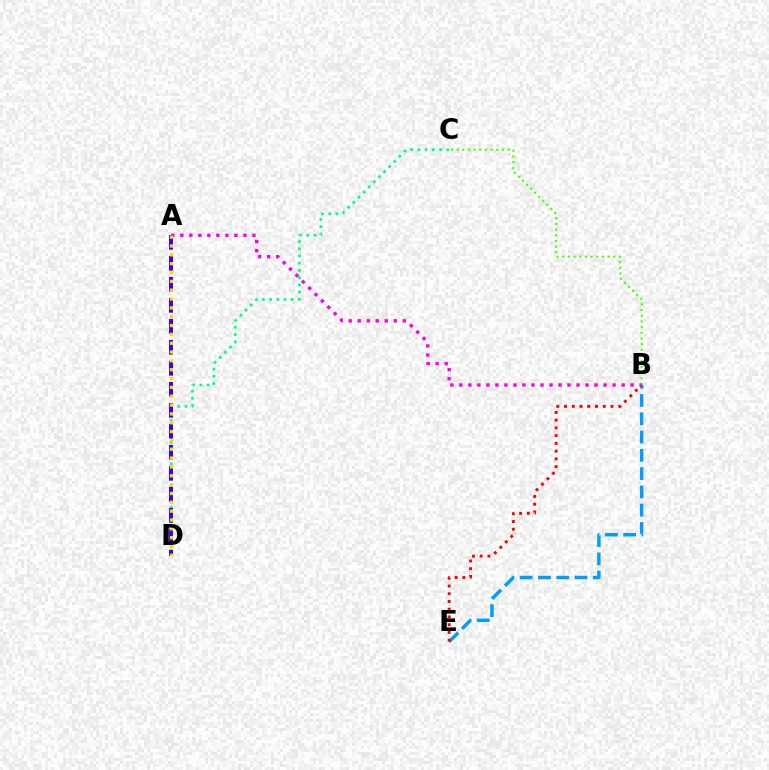{('C', 'D'): [{'color': '#00ff86', 'line_style': 'dotted', 'thickness': 1.97}], ('B', 'C'): [{'color': '#4fff00', 'line_style': 'dotted', 'thickness': 1.54}], ('B', 'E'): [{'color': '#009eff', 'line_style': 'dashed', 'thickness': 2.48}, {'color': '#ff0000', 'line_style': 'dotted', 'thickness': 2.1}], ('A', 'D'): [{'color': '#3700ff', 'line_style': 'dashed', 'thickness': 2.85}, {'color': '#ffd500', 'line_style': 'dotted', 'thickness': 2.4}], ('A', 'B'): [{'color': '#ff00ed', 'line_style': 'dotted', 'thickness': 2.45}]}